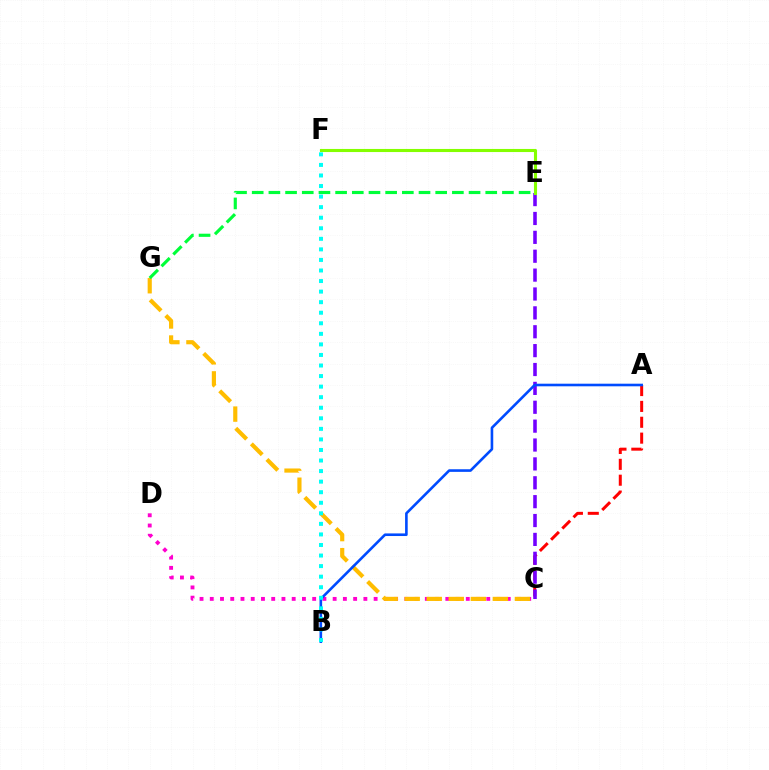{('C', 'D'): [{'color': '#ff00cf', 'line_style': 'dotted', 'thickness': 2.78}], ('A', 'C'): [{'color': '#ff0000', 'line_style': 'dashed', 'thickness': 2.16}], ('C', 'G'): [{'color': '#ffbd00', 'line_style': 'dashed', 'thickness': 2.99}], ('C', 'E'): [{'color': '#7200ff', 'line_style': 'dashed', 'thickness': 2.56}], ('A', 'B'): [{'color': '#004bff', 'line_style': 'solid', 'thickness': 1.88}], ('B', 'F'): [{'color': '#00fff6', 'line_style': 'dotted', 'thickness': 2.87}], ('E', 'F'): [{'color': '#84ff00', 'line_style': 'solid', 'thickness': 2.23}], ('E', 'G'): [{'color': '#00ff39', 'line_style': 'dashed', 'thickness': 2.27}]}